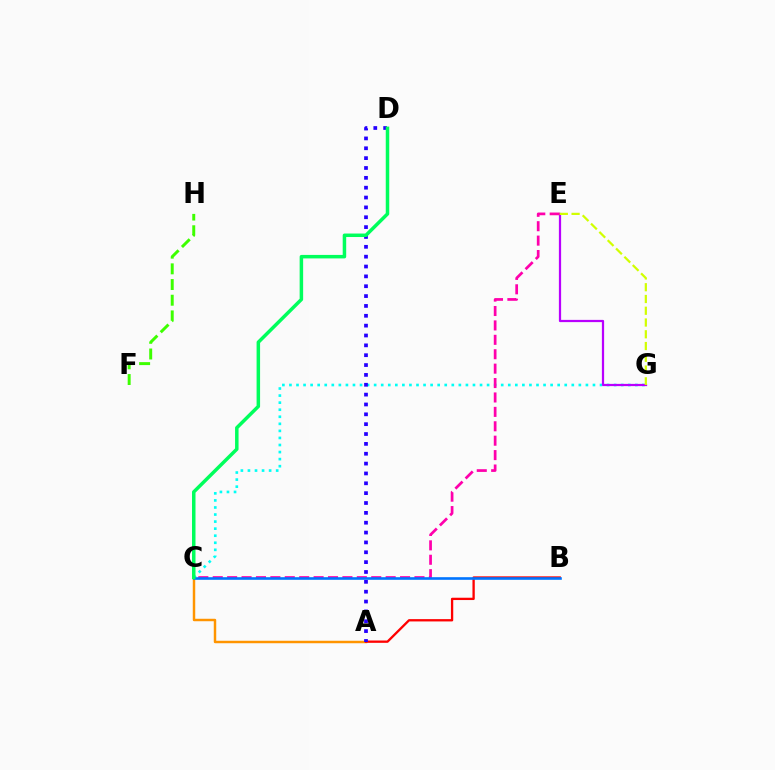{('C', 'G'): [{'color': '#00fff6', 'line_style': 'dotted', 'thickness': 1.92}], ('A', 'C'): [{'color': '#ff9400', 'line_style': 'solid', 'thickness': 1.78}], ('E', 'G'): [{'color': '#b900ff', 'line_style': 'solid', 'thickness': 1.61}, {'color': '#d1ff00', 'line_style': 'dashed', 'thickness': 1.6}], ('A', 'B'): [{'color': '#ff0000', 'line_style': 'solid', 'thickness': 1.67}], ('C', 'E'): [{'color': '#ff00ac', 'line_style': 'dashed', 'thickness': 1.96}], ('B', 'C'): [{'color': '#0074ff', 'line_style': 'solid', 'thickness': 1.88}], ('A', 'D'): [{'color': '#2500ff', 'line_style': 'dotted', 'thickness': 2.68}], ('F', 'H'): [{'color': '#3dff00', 'line_style': 'dashed', 'thickness': 2.13}], ('C', 'D'): [{'color': '#00ff5c', 'line_style': 'solid', 'thickness': 2.52}]}